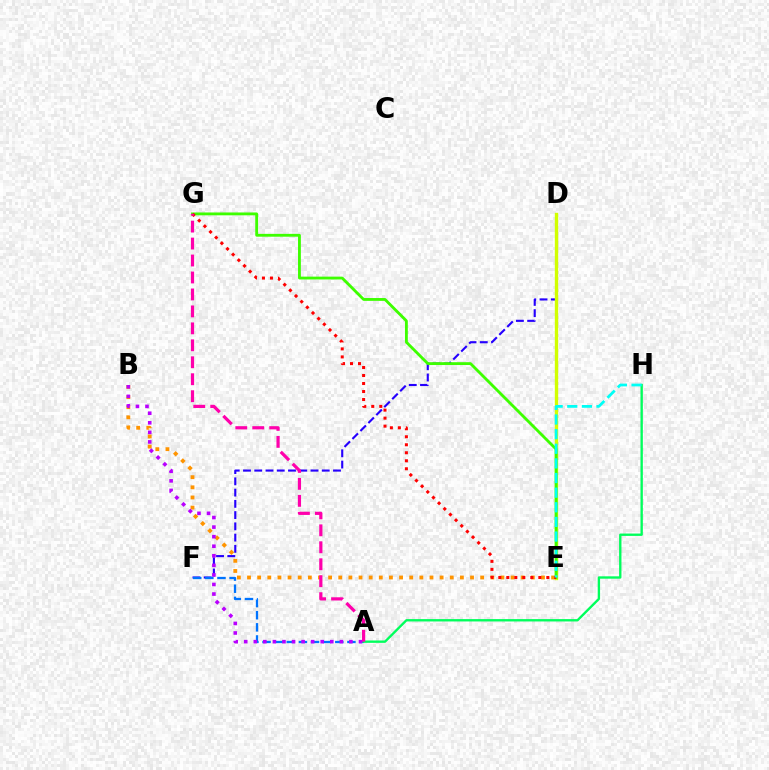{('D', 'F'): [{'color': '#2500ff', 'line_style': 'dashed', 'thickness': 1.53}], ('D', 'E'): [{'color': '#d1ff00', 'line_style': 'solid', 'thickness': 2.42}], ('B', 'E'): [{'color': '#ff9400', 'line_style': 'dotted', 'thickness': 2.75}], ('A', 'F'): [{'color': '#0074ff', 'line_style': 'dashed', 'thickness': 1.65}], ('A', 'H'): [{'color': '#00ff5c', 'line_style': 'solid', 'thickness': 1.7}], ('E', 'G'): [{'color': '#3dff00', 'line_style': 'solid', 'thickness': 2.04}, {'color': '#ff0000', 'line_style': 'dotted', 'thickness': 2.17}], ('A', 'B'): [{'color': '#b900ff', 'line_style': 'dotted', 'thickness': 2.6}], ('E', 'H'): [{'color': '#00fff6', 'line_style': 'dashed', 'thickness': 1.99}], ('A', 'G'): [{'color': '#ff00ac', 'line_style': 'dashed', 'thickness': 2.3}]}